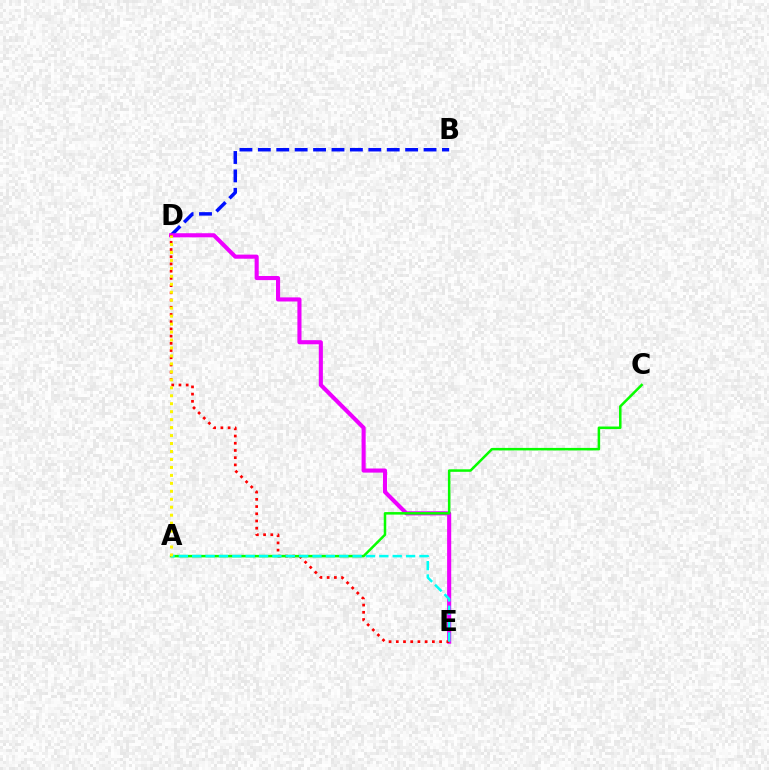{('B', 'D'): [{'color': '#0010ff', 'line_style': 'dashed', 'thickness': 2.5}], ('D', 'E'): [{'color': '#ee00ff', 'line_style': 'solid', 'thickness': 2.95}, {'color': '#ff0000', 'line_style': 'dotted', 'thickness': 1.96}], ('A', 'C'): [{'color': '#08ff00', 'line_style': 'solid', 'thickness': 1.81}], ('A', 'E'): [{'color': '#00fff6', 'line_style': 'dashed', 'thickness': 1.82}], ('A', 'D'): [{'color': '#fcf500', 'line_style': 'dotted', 'thickness': 2.16}]}